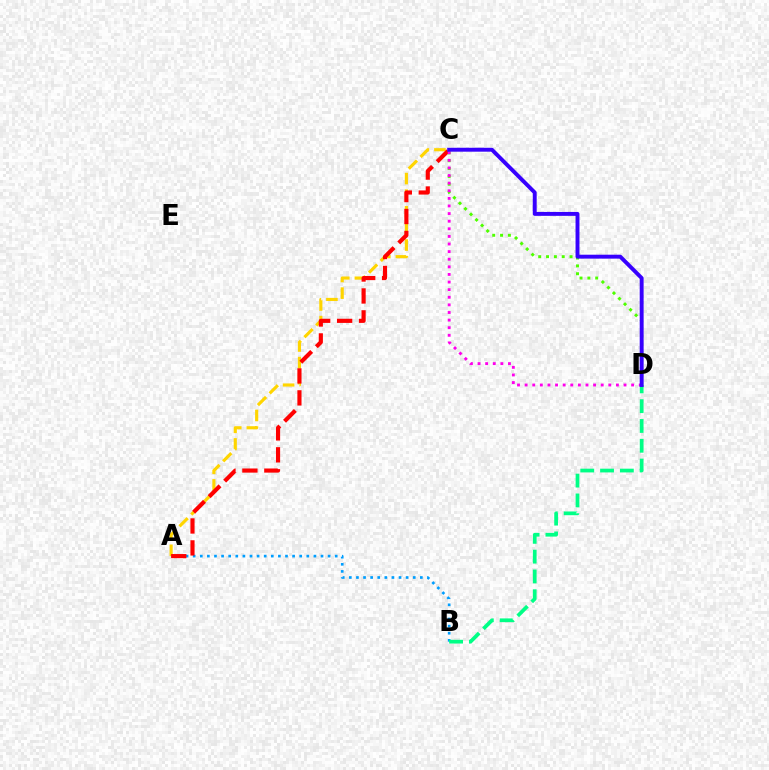{('A', 'C'): [{'color': '#ffd500', 'line_style': 'dashed', 'thickness': 2.26}, {'color': '#ff0000', 'line_style': 'dashed', 'thickness': 2.98}], ('C', 'D'): [{'color': '#4fff00', 'line_style': 'dotted', 'thickness': 2.13}, {'color': '#ff00ed', 'line_style': 'dotted', 'thickness': 2.07}, {'color': '#3700ff', 'line_style': 'solid', 'thickness': 2.82}], ('A', 'B'): [{'color': '#009eff', 'line_style': 'dotted', 'thickness': 1.93}], ('B', 'D'): [{'color': '#00ff86', 'line_style': 'dashed', 'thickness': 2.69}]}